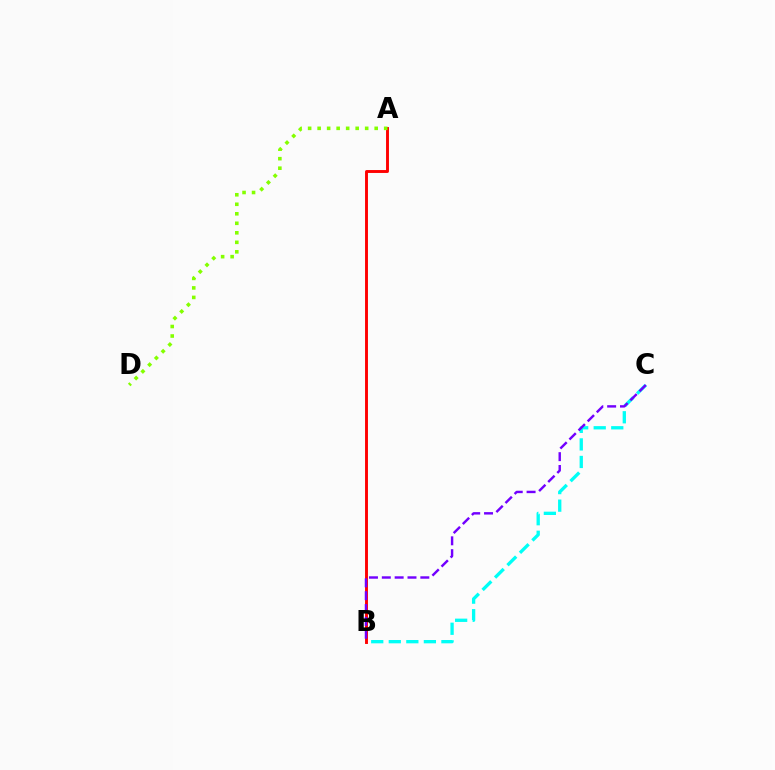{('A', 'B'): [{'color': '#ff0000', 'line_style': 'solid', 'thickness': 2.1}], ('A', 'D'): [{'color': '#84ff00', 'line_style': 'dotted', 'thickness': 2.58}], ('B', 'C'): [{'color': '#00fff6', 'line_style': 'dashed', 'thickness': 2.38}, {'color': '#7200ff', 'line_style': 'dashed', 'thickness': 1.74}]}